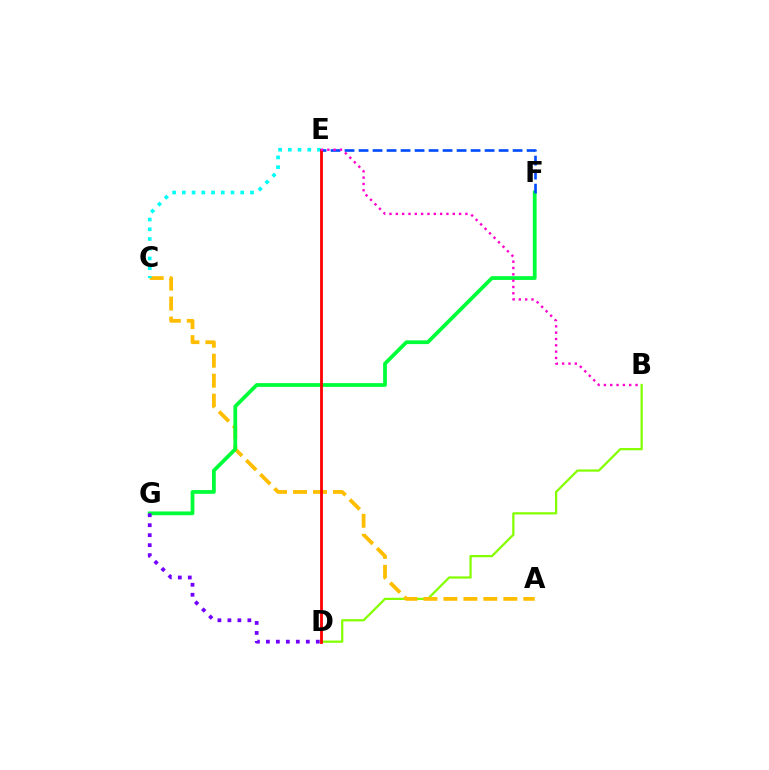{('B', 'D'): [{'color': '#84ff00', 'line_style': 'solid', 'thickness': 1.62}], ('A', 'C'): [{'color': '#ffbd00', 'line_style': 'dashed', 'thickness': 2.71}], ('F', 'G'): [{'color': '#00ff39', 'line_style': 'solid', 'thickness': 2.71}], ('E', 'F'): [{'color': '#004bff', 'line_style': 'dashed', 'thickness': 1.9}], ('C', 'E'): [{'color': '#00fff6', 'line_style': 'dotted', 'thickness': 2.64}], ('D', 'G'): [{'color': '#7200ff', 'line_style': 'dotted', 'thickness': 2.71}], ('D', 'E'): [{'color': '#ff0000', 'line_style': 'solid', 'thickness': 2.02}], ('B', 'E'): [{'color': '#ff00cf', 'line_style': 'dotted', 'thickness': 1.72}]}